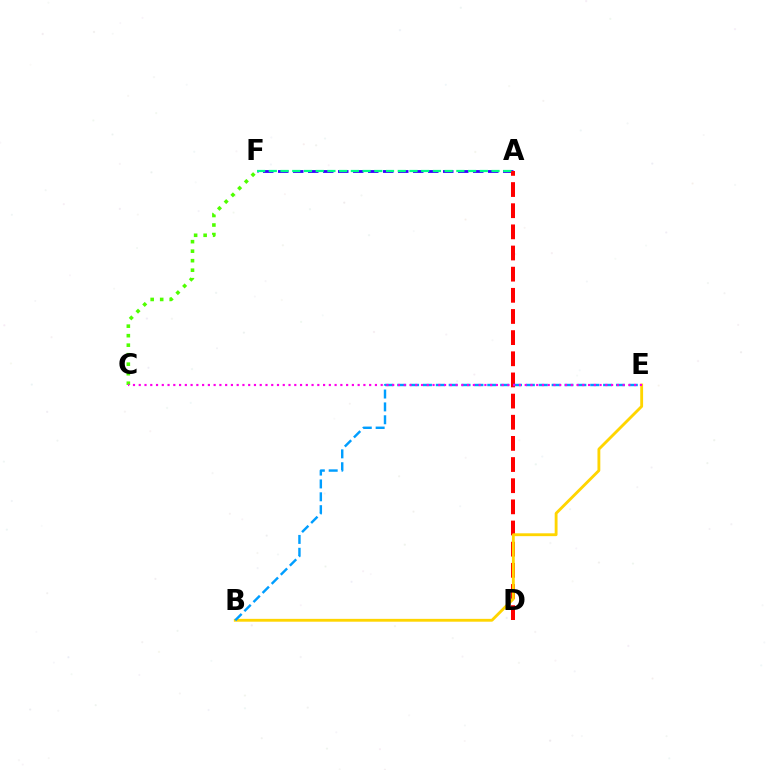{('A', 'F'): [{'color': '#3700ff', 'line_style': 'dashed', 'thickness': 2.04}, {'color': '#00ff86', 'line_style': 'dashed', 'thickness': 1.59}], ('A', 'D'): [{'color': '#ff0000', 'line_style': 'dashed', 'thickness': 2.87}], ('C', 'F'): [{'color': '#4fff00', 'line_style': 'dotted', 'thickness': 2.58}], ('B', 'E'): [{'color': '#ffd500', 'line_style': 'solid', 'thickness': 2.05}, {'color': '#009eff', 'line_style': 'dashed', 'thickness': 1.75}], ('C', 'E'): [{'color': '#ff00ed', 'line_style': 'dotted', 'thickness': 1.57}]}